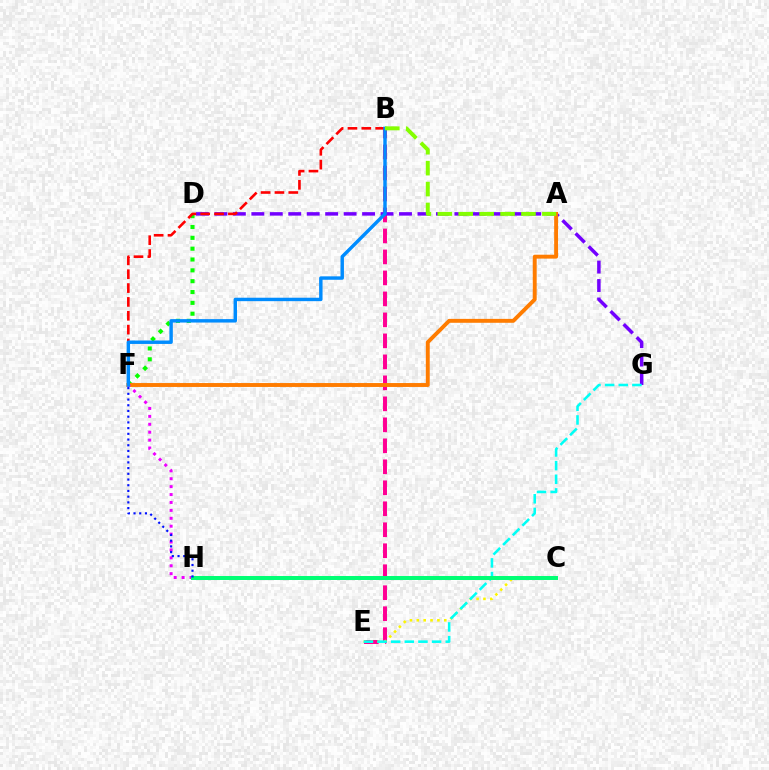{('D', 'F'): [{'color': '#08ff00', 'line_style': 'dotted', 'thickness': 2.94}], ('B', 'E'): [{'color': '#ff0094', 'line_style': 'dashed', 'thickness': 2.85}], ('D', 'G'): [{'color': '#7200ff', 'line_style': 'dashed', 'thickness': 2.51}], ('A', 'F'): [{'color': '#ff7c00', 'line_style': 'solid', 'thickness': 2.81}], ('C', 'E'): [{'color': '#fcf500', 'line_style': 'dotted', 'thickness': 1.86}], ('F', 'H'): [{'color': '#ee00ff', 'line_style': 'dotted', 'thickness': 2.15}, {'color': '#0010ff', 'line_style': 'dotted', 'thickness': 1.55}], ('E', 'G'): [{'color': '#00fff6', 'line_style': 'dashed', 'thickness': 1.85}], ('B', 'F'): [{'color': '#ff0000', 'line_style': 'dashed', 'thickness': 1.88}, {'color': '#008cff', 'line_style': 'solid', 'thickness': 2.47}], ('C', 'H'): [{'color': '#00ff74', 'line_style': 'solid', 'thickness': 2.86}], ('A', 'B'): [{'color': '#84ff00', 'line_style': 'dashed', 'thickness': 2.84}]}